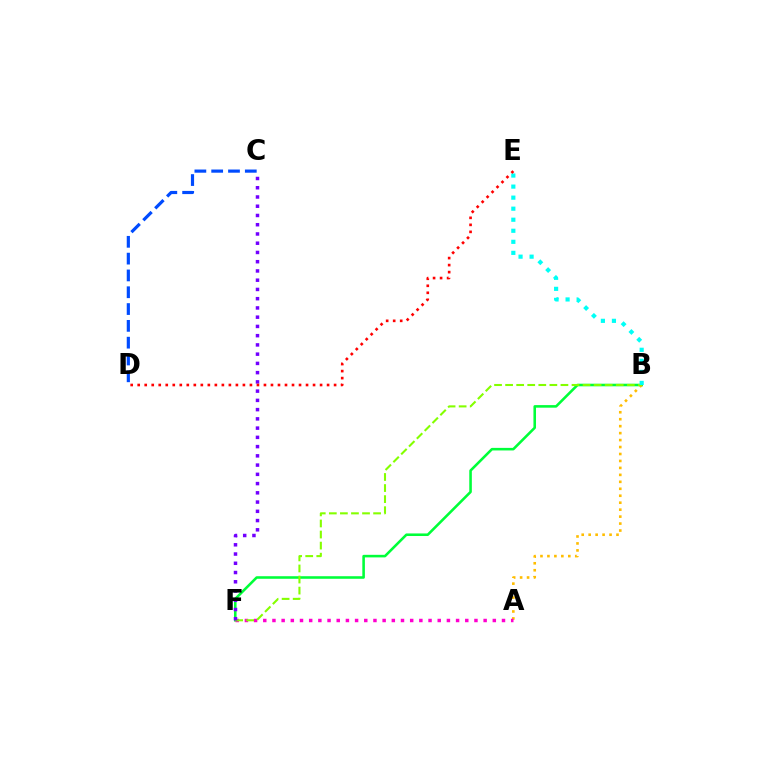{('C', 'D'): [{'color': '#004bff', 'line_style': 'dashed', 'thickness': 2.28}], ('B', 'F'): [{'color': '#00ff39', 'line_style': 'solid', 'thickness': 1.85}, {'color': '#84ff00', 'line_style': 'dashed', 'thickness': 1.5}], ('A', 'B'): [{'color': '#ffbd00', 'line_style': 'dotted', 'thickness': 1.89}], ('A', 'F'): [{'color': '#ff00cf', 'line_style': 'dotted', 'thickness': 2.49}], ('B', 'E'): [{'color': '#00fff6', 'line_style': 'dotted', 'thickness': 3.0}], ('C', 'F'): [{'color': '#7200ff', 'line_style': 'dotted', 'thickness': 2.51}], ('D', 'E'): [{'color': '#ff0000', 'line_style': 'dotted', 'thickness': 1.91}]}